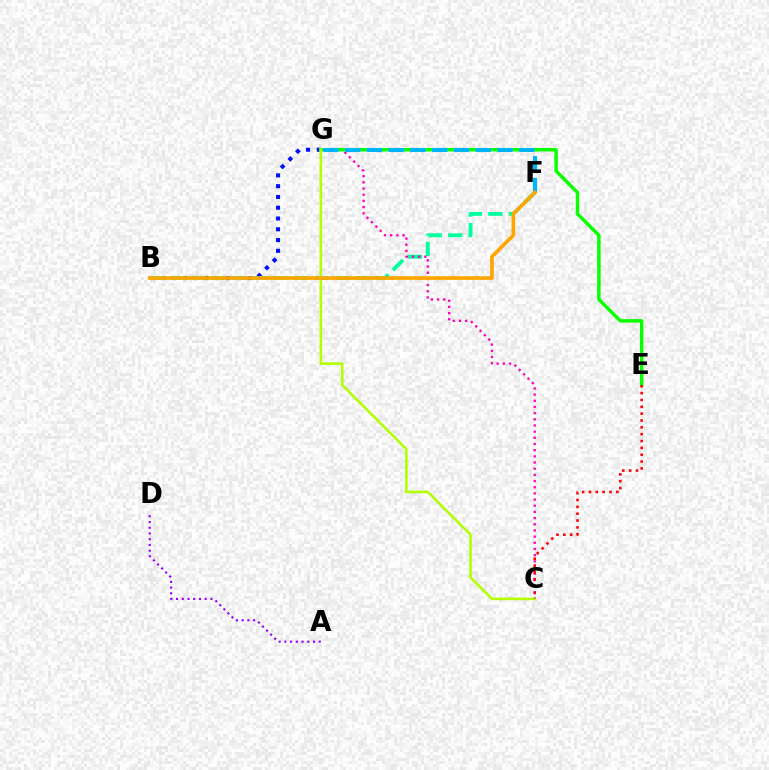{('B', 'G'): [{'color': '#0010ff', 'line_style': 'dotted', 'thickness': 2.93}], ('B', 'F'): [{'color': '#00ff9d', 'line_style': 'dashed', 'thickness': 2.79}, {'color': '#ffa500', 'line_style': 'solid', 'thickness': 2.63}], ('C', 'G'): [{'color': '#ff00bd', 'line_style': 'dotted', 'thickness': 1.68}, {'color': '#b3ff00', 'line_style': 'solid', 'thickness': 1.86}], ('E', 'G'): [{'color': '#08ff00', 'line_style': 'solid', 'thickness': 2.48}], ('C', 'E'): [{'color': '#ff0000', 'line_style': 'dotted', 'thickness': 1.86}], ('F', 'G'): [{'color': '#00b5ff', 'line_style': 'dashed', 'thickness': 2.96}], ('A', 'D'): [{'color': '#9b00ff', 'line_style': 'dotted', 'thickness': 1.56}]}